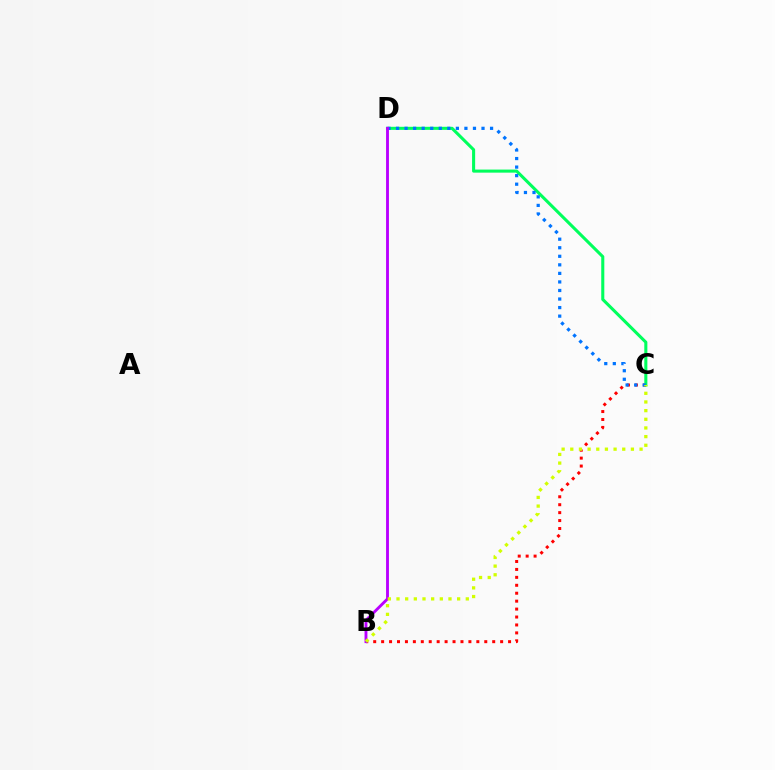{('B', 'C'): [{'color': '#ff0000', 'line_style': 'dotted', 'thickness': 2.16}, {'color': '#d1ff00', 'line_style': 'dotted', 'thickness': 2.35}], ('C', 'D'): [{'color': '#00ff5c', 'line_style': 'solid', 'thickness': 2.21}, {'color': '#0074ff', 'line_style': 'dotted', 'thickness': 2.32}], ('B', 'D'): [{'color': '#b900ff', 'line_style': 'solid', 'thickness': 2.06}]}